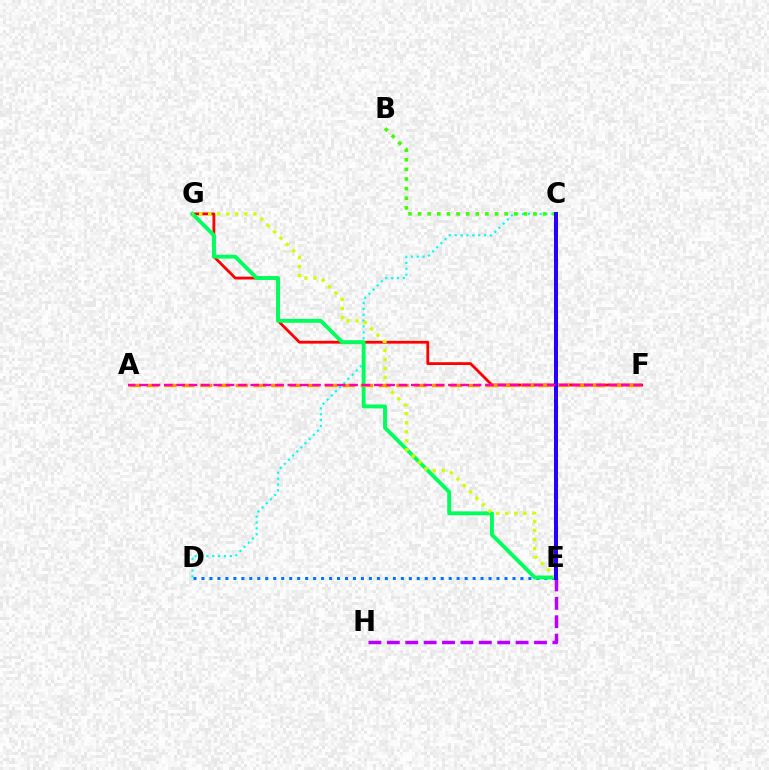{('D', 'E'): [{'color': '#0074ff', 'line_style': 'dotted', 'thickness': 2.17}], ('C', 'D'): [{'color': '#00fff6', 'line_style': 'dotted', 'thickness': 1.59}], ('B', 'C'): [{'color': '#3dff00', 'line_style': 'dotted', 'thickness': 2.61}], ('F', 'G'): [{'color': '#ff0000', 'line_style': 'solid', 'thickness': 2.02}], ('E', 'H'): [{'color': '#b900ff', 'line_style': 'dashed', 'thickness': 2.5}], ('E', 'G'): [{'color': '#00ff5c', 'line_style': 'solid', 'thickness': 2.8}, {'color': '#d1ff00', 'line_style': 'dotted', 'thickness': 2.45}], ('A', 'F'): [{'color': '#ff9400', 'line_style': 'dashed', 'thickness': 2.43}, {'color': '#ff00ac', 'line_style': 'dashed', 'thickness': 1.68}], ('C', 'E'): [{'color': '#2500ff', 'line_style': 'solid', 'thickness': 2.89}]}